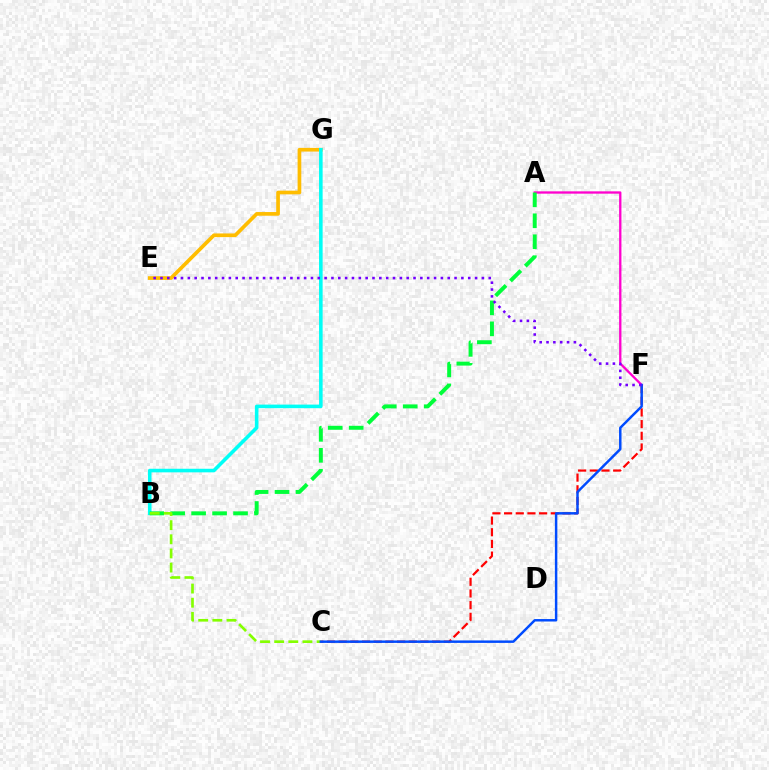{('E', 'G'): [{'color': '#ffbd00', 'line_style': 'solid', 'thickness': 2.65}], ('A', 'F'): [{'color': '#ff00cf', 'line_style': 'solid', 'thickness': 1.66}], ('B', 'G'): [{'color': '#00fff6', 'line_style': 'solid', 'thickness': 2.58}], ('A', 'B'): [{'color': '#00ff39', 'line_style': 'dashed', 'thickness': 2.85}], ('B', 'C'): [{'color': '#84ff00', 'line_style': 'dashed', 'thickness': 1.92}], ('C', 'F'): [{'color': '#ff0000', 'line_style': 'dashed', 'thickness': 1.59}, {'color': '#004bff', 'line_style': 'solid', 'thickness': 1.77}], ('E', 'F'): [{'color': '#7200ff', 'line_style': 'dotted', 'thickness': 1.86}]}